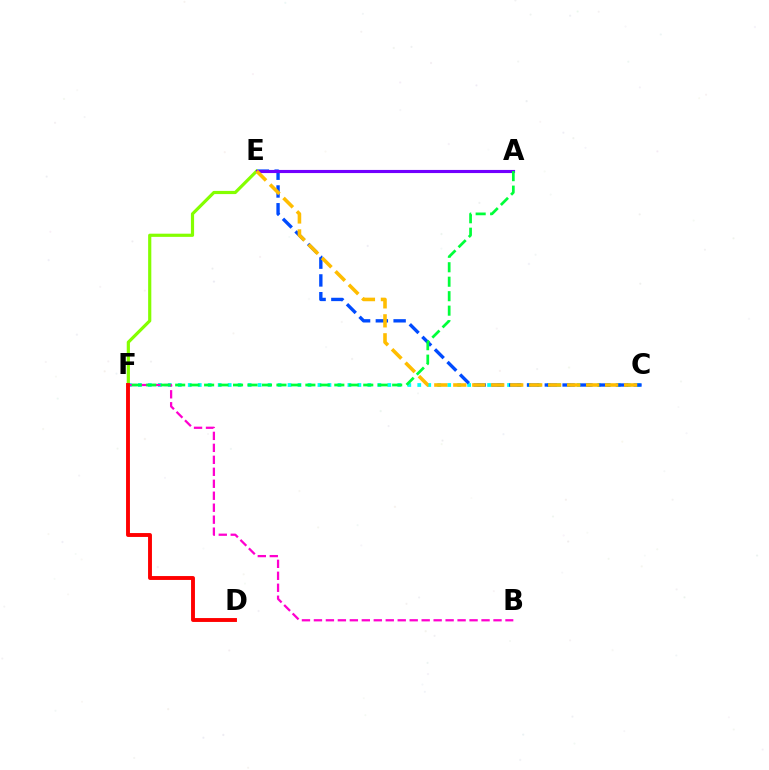{('C', 'F'): [{'color': '#00fff6', 'line_style': 'dotted', 'thickness': 2.71}], ('C', 'E'): [{'color': '#004bff', 'line_style': 'dashed', 'thickness': 2.42}, {'color': '#ffbd00', 'line_style': 'dashed', 'thickness': 2.58}], ('B', 'F'): [{'color': '#ff00cf', 'line_style': 'dashed', 'thickness': 1.63}], ('E', 'F'): [{'color': '#84ff00', 'line_style': 'solid', 'thickness': 2.29}], ('A', 'E'): [{'color': '#7200ff', 'line_style': 'solid', 'thickness': 2.25}], ('D', 'F'): [{'color': '#ff0000', 'line_style': 'solid', 'thickness': 2.8}], ('A', 'F'): [{'color': '#00ff39', 'line_style': 'dashed', 'thickness': 1.97}]}